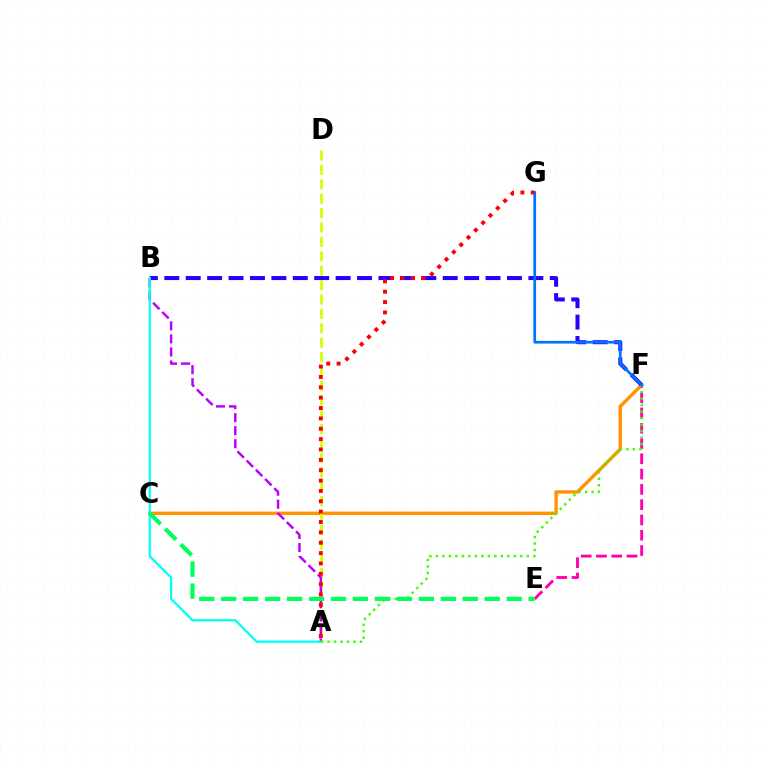{('C', 'F'): [{'color': '#ff9400', 'line_style': 'solid', 'thickness': 2.47}], ('B', 'F'): [{'color': '#2500ff', 'line_style': 'dashed', 'thickness': 2.91}], ('A', 'D'): [{'color': '#d1ff00', 'line_style': 'dashed', 'thickness': 1.96}], ('A', 'B'): [{'color': '#b900ff', 'line_style': 'dashed', 'thickness': 1.77}, {'color': '#00fff6', 'line_style': 'solid', 'thickness': 1.64}], ('E', 'F'): [{'color': '#ff00ac', 'line_style': 'dashed', 'thickness': 2.08}], ('A', 'F'): [{'color': '#3dff00', 'line_style': 'dotted', 'thickness': 1.76}], ('C', 'E'): [{'color': '#00ff5c', 'line_style': 'dashed', 'thickness': 2.98}], ('F', 'G'): [{'color': '#0074ff', 'line_style': 'solid', 'thickness': 1.96}], ('A', 'G'): [{'color': '#ff0000', 'line_style': 'dotted', 'thickness': 2.82}]}